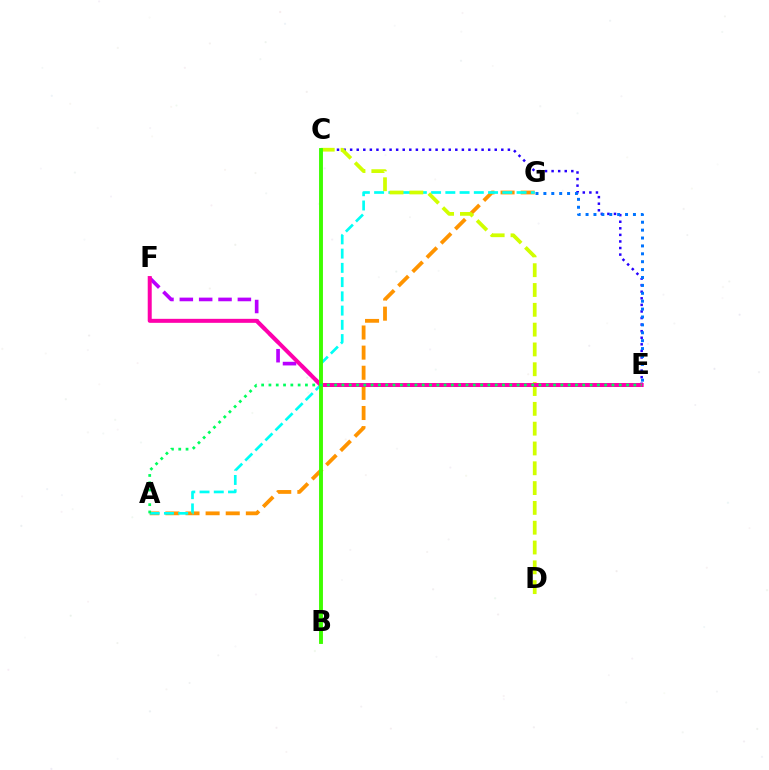{('E', 'F'): [{'color': '#b900ff', 'line_style': 'dashed', 'thickness': 2.63}, {'color': '#ff00ac', 'line_style': 'solid', 'thickness': 2.88}], ('A', 'G'): [{'color': '#ff9400', 'line_style': 'dashed', 'thickness': 2.73}, {'color': '#00fff6', 'line_style': 'dashed', 'thickness': 1.94}], ('B', 'C'): [{'color': '#ff0000', 'line_style': 'solid', 'thickness': 1.66}, {'color': '#3dff00', 'line_style': 'solid', 'thickness': 2.78}], ('C', 'E'): [{'color': '#2500ff', 'line_style': 'dotted', 'thickness': 1.79}], ('C', 'D'): [{'color': '#d1ff00', 'line_style': 'dashed', 'thickness': 2.69}], ('E', 'G'): [{'color': '#0074ff', 'line_style': 'dotted', 'thickness': 2.15}], ('A', 'E'): [{'color': '#00ff5c', 'line_style': 'dotted', 'thickness': 1.98}]}